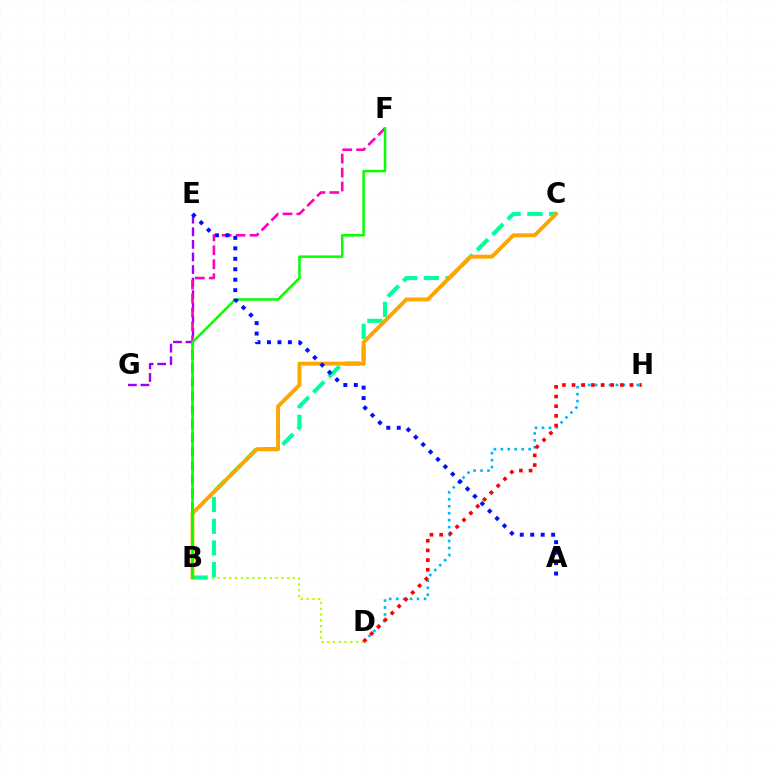{('D', 'H'): [{'color': '#00b5ff', 'line_style': 'dotted', 'thickness': 1.89}, {'color': '#ff0000', 'line_style': 'dotted', 'thickness': 2.63}], ('E', 'G'): [{'color': '#9b00ff', 'line_style': 'dashed', 'thickness': 1.71}], ('B', 'D'): [{'color': '#b3ff00', 'line_style': 'dotted', 'thickness': 1.57}], ('B', 'C'): [{'color': '#00ff9d', 'line_style': 'dashed', 'thickness': 2.95}, {'color': '#ffa500', 'line_style': 'solid', 'thickness': 2.8}], ('B', 'F'): [{'color': '#ff00bd', 'line_style': 'dashed', 'thickness': 1.89}, {'color': '#08ff00', 'line_style': 'solid', 'thickness': 1.82}], ('A', 'E'): [{'color': '#0010ff', 'line_style': 'dotted', 'thickness': 2.84}]}